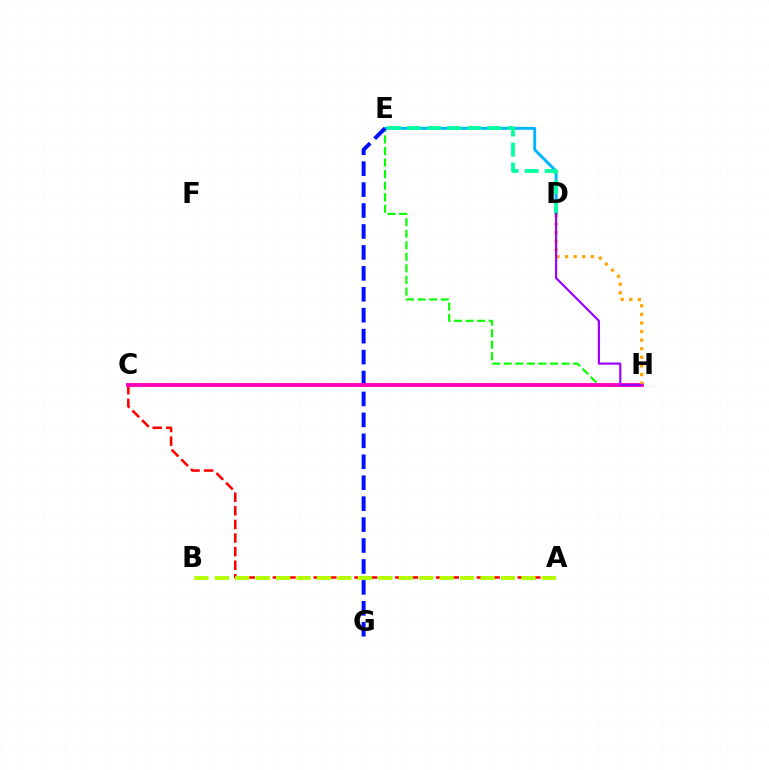{('E', 'H'): [{'color': '#08ff00', 'line_style': 'dashed', 'thickness': 1.57}], ('D', 'E'): [{'color': '#00b5ff', 'line_style': 'solid', 'thickness': 2.09}, {'color': '#00ff9d', 'line_style': 'dashed', 'thickness': 2.73}], ('E', 'G'): [{'color': '#0010ff', 'line_style': 'dashed', 'thickness': 2.84}], ('A', 'C'): [{'color': '#ff0000', 'line_style': 'dashed', 'thickness': 1.85}], ('C', 'H'): [{'color': '#ff00bd', 'line_style': 'solid', 'thickness': 2.78}], ('A', 'B'): [{'color': '#b3ff00', 'line_style': 'dashed', 'thickness': 2.78}], ('D', 'H'): [{'color': '#ffa500', 'line_style': 'dotted', 'thickness': 2.33}, {'color': '#9b00ff', 'line_style': 'solid', 'thickness': 1.56}]}